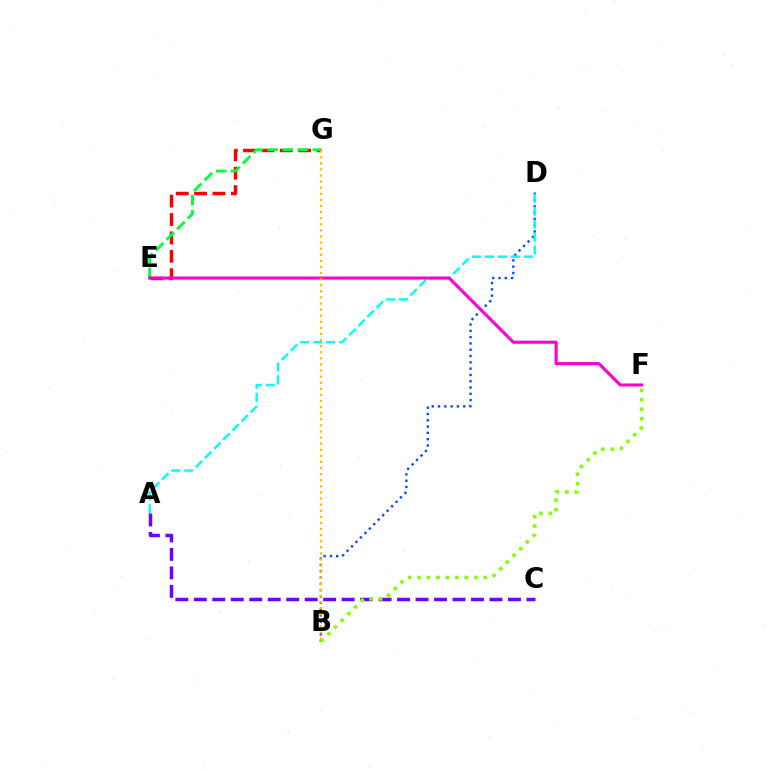{('B', 'D'): [{'color': '#004bff', 'line_style': 'dotted', 'thickness': 1.71}], ('E', 'G'): [{'color': '#ff0000', 'line_style': 'dashed', 'thickness': 2.5}, {'color': '#00ff39', 'line_style': 'dashed', 'thickness': 2.05}], ('A', 'D'): [{'color': '#00fff6', 'line_style': 'dashed', 'thickness': 1.76}], ('E', 'F'): [{'color': '#ff00cf', 'line_style': 'solid', 'thickness': 2.22}], ('A', 'C'): [{'color': '#7200ff', 'line_style': 'dashed', 'thickness': 2.51}], ('B', 'F'): [{'color': '#84ff00', 'line_style': 'dotted', 'thickness': 2.57}], ('B', 'G'): [{'color': '#ffbd00', 'line_style': 'dotted', 'thickness': 1.66}]}